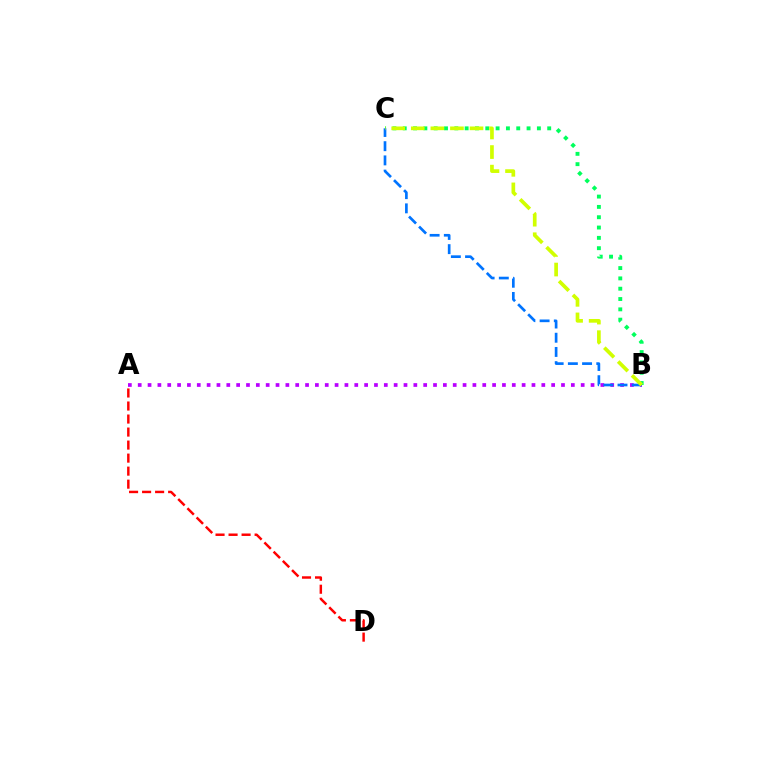{('A', 'B'): [{'color': '#b900ff', 'line_style': 'dotted', 'thickness': 2.67}], ('A', 'D'): [{'color': '#ff0000', 'line_style': 'dashed', 'thickness': 1.77}], ('B', 'C'): [{'color': '#00ff5c', 'line_style': 'dotted', 'thickness': 2.8}, {'color': '#0074ff', 'line_style': 'dashed', 'thickness': 1.93}, {'color': '#d1ff00', 'line_style': 'dashed', 'thickness': 2.66}]}